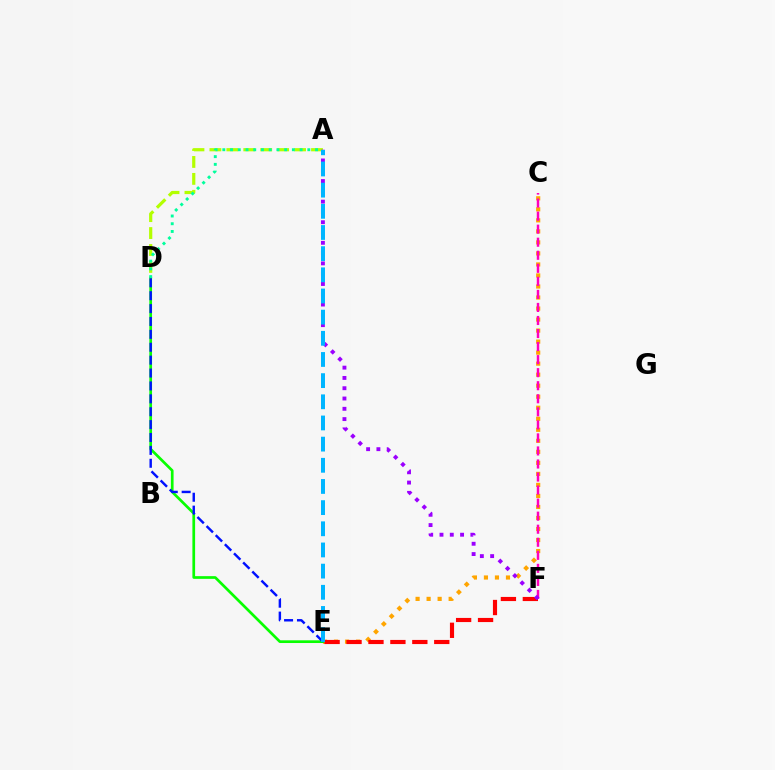{('C', 'E'): [{'color': '#ffa500', 'line_style': 'dotted', 'thickness': 2.99}], ('A', 'D'): [{'color': '#b3ff00', 'line_style': 'dashed', 'thickness': 2.3}, {'color': '#00ff9d', 'line_style': 'dotted', 'thickness': 2.1}], ('D', 'E'): [{'color': '#08ff00', 'line_style': 'solid', 'thickness': 1.95}, {'color': '#0010ff', 'line_style': 'dashed', 'thickness': 1.75}], ('C', 'F'): [{'color': '#ff00bd', 'line_style': 'dashed', 'thickness': 1.77}], ('E', 'F'): [{'color': '#ff0000', 'line_style': 'dashed', 'thickness': 2.98}], ('A', 'F'): [{'color': '#9b00ff', 'line_style': 'dotted', 'thickness': 2.8}], ('A', 'E'): [{'color': '#00b5ff', 'line_style': 'dashed', 'thickness': 2.88}]}